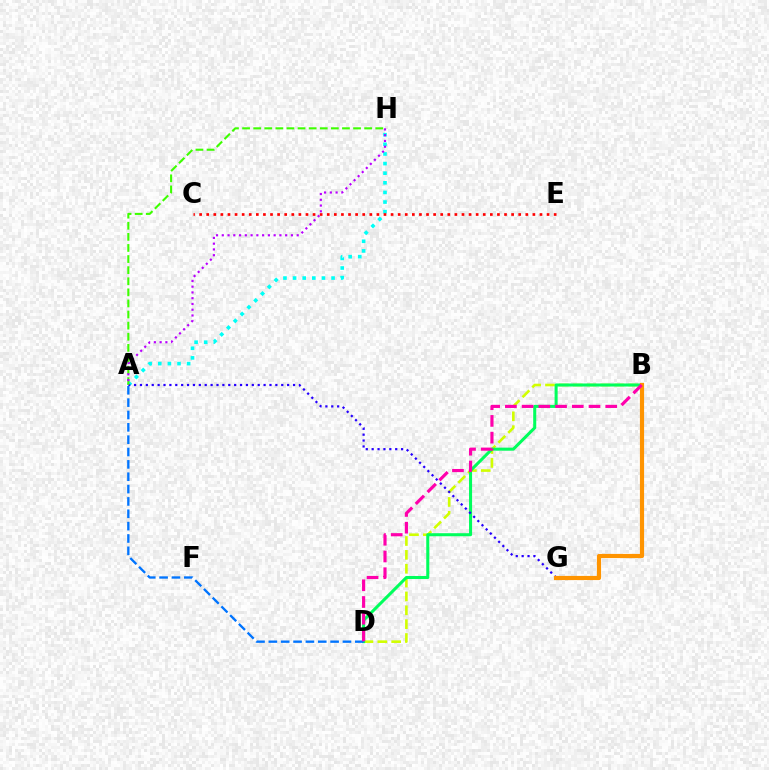{('A', 'H'): [{'color': '#00fff6', 'line_style': 'dotted', 'thickness': 2.61}, {'color': '#3dff00', 'line_style': 'dashed', 'thickness': 1.51}, {'color': '#b900ff', 'line_style': 'dotted', 'thickness': 1.57}], ('B', 'D'): [{'color': '#d1ff00', 'line_style': 'dashed', 'thickness': 1.88}, {'color': '#00ff5c', 'line_style': 'solid', 'thickness': 2.19}, {'color': '#ff00ac', 'line_style': 'dashed', 'thickness': 2.27}], ('A', 'D'): [{'color': '#0074ff', 'line_style': 'dashed', 'thickness': 1.68}], ('A', 'G'): [{'color': '#2500ff', 'line_style': 'dotted', 'thickness': 1.6}], ('C', 'E'): [{'color': '#ff0000', 'line_style': 'dotted', 'thickness': 1.93}], ('B', 'G'): [{'color': '#ff9400', 'line_style': 'solid', 'thickness': 3.0}]}